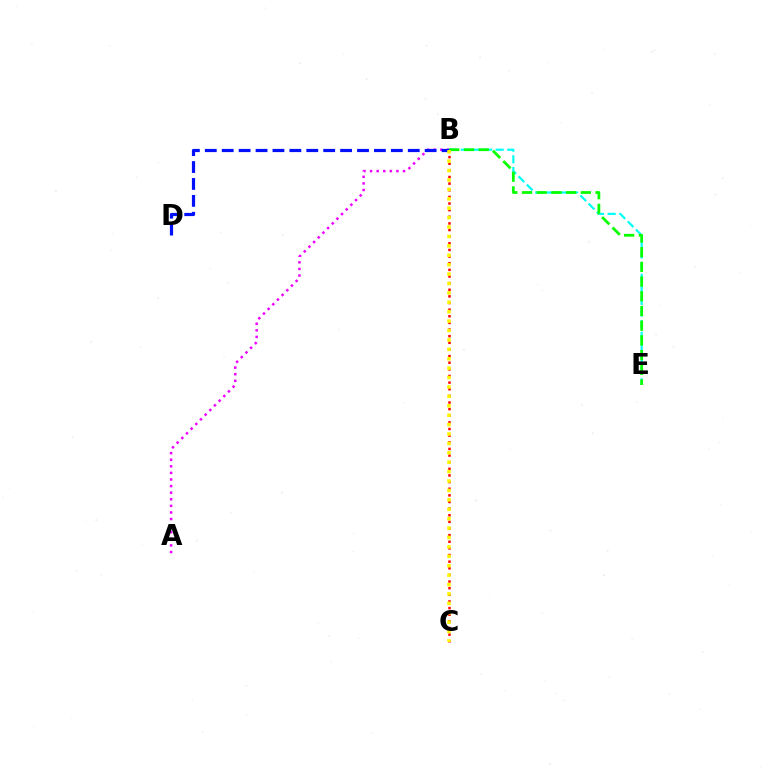{('A', 'B'): [{'color': '#ee00ff', 'line_style': 'dotted', 'thickness': 1.79}], ('B', 'C'): [{'color': '#ff0000', 'line_style': 'dotted', 'thickness': 1.8}, {'color': '#fcf500', 'line_style': 'dotted', 'thickness': 2.56}], ('B', 'D'): [{'color': '#0010ff', 'line_style': 'dashed', 'thickness': 2.3}], ('B', 'E'): [{'color': '#00fff6', 'line_style': 'dashed', 'thickness': 1.58}, {'color': '#08ff00', 'line_style': 'dashed', 'thickness': 2.0}]}